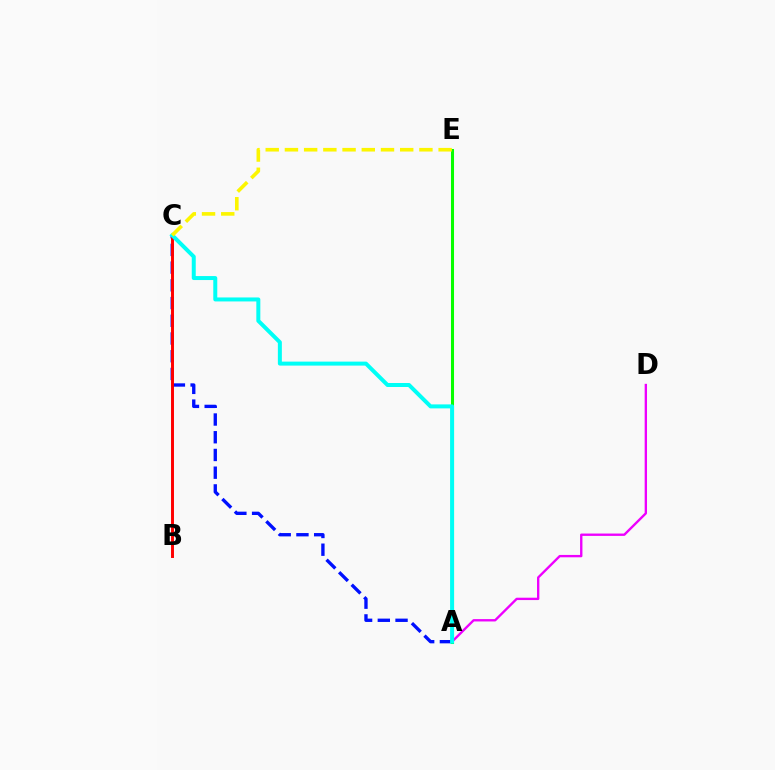{('A', 'C'): [{'color': '#0010ff', 'line_style': 'dashed', 'thickness': 2.41}, {'color': '#00fff6', 'line_style': 'solid', 'thickness': 2.87}], ('B', 'C'): [{'color': '#ff0000', 'line_style': 'solid', 'thickness': 2.12}], ('A', 'D'): [{'color': '#ee00ff', 'line_style': 'solid', 'thickness': 1.7}], ('A', 'E'): [{'color': '#08ff00', 'line_style': 'solid', 'thickness': 2.19}], ('C', 'E'): [{'color': '#fcf500', 'line_style': 'dashed', 'thickness': 2.61}]}